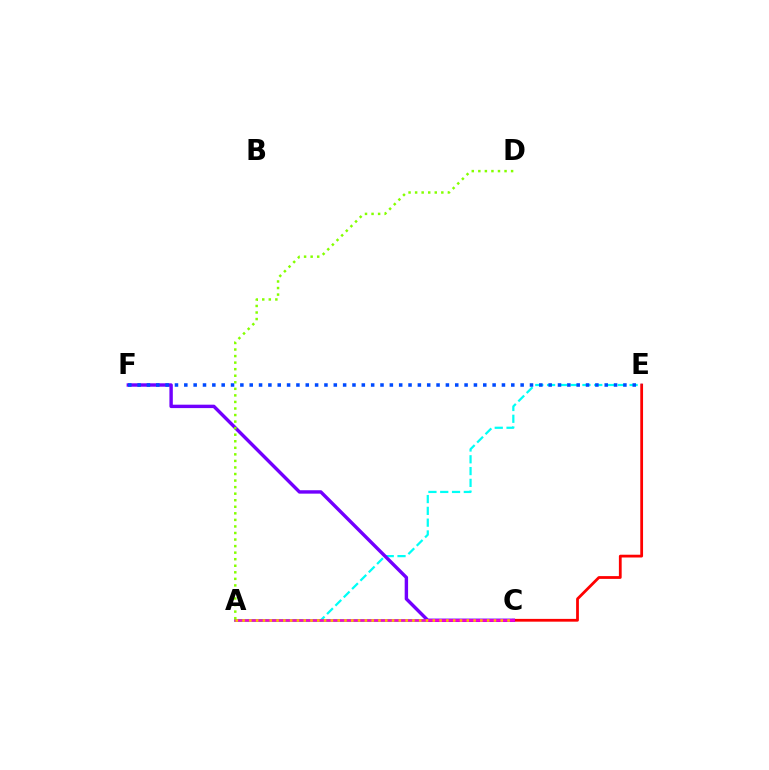{('A', 'E'): [{'color': '#00fff6', 'line_style': 'dashed', 'thickness': 1.6}], ('A', 'C'): [{'color': '#00ff39', 'line_style': 'solid', 'thickness': 1.87}, {'color': '#ff00cf', 'line_style': 'solid', 'thickness': 1.82}, {'color': '#ffbd00', 'line_style': 'dotted', 'thickness': 1.85}], ('C', 'E'): [{'color': '#ff0000', 'line_style': 'solid', 'thickness': 2.0}], ('C', 'F'): [{'color': '#7200ff', 'line_style': 'solid', 'thickness': 2.46}], ('E', 'F'): [{'color': '#004bff', 'line_style': 'dotted', 'thickness': 2.54}], ('A', 'D'): [{'color': '#84ff00', 'line_style': 'dotted', 'thickness': 1.78}]}